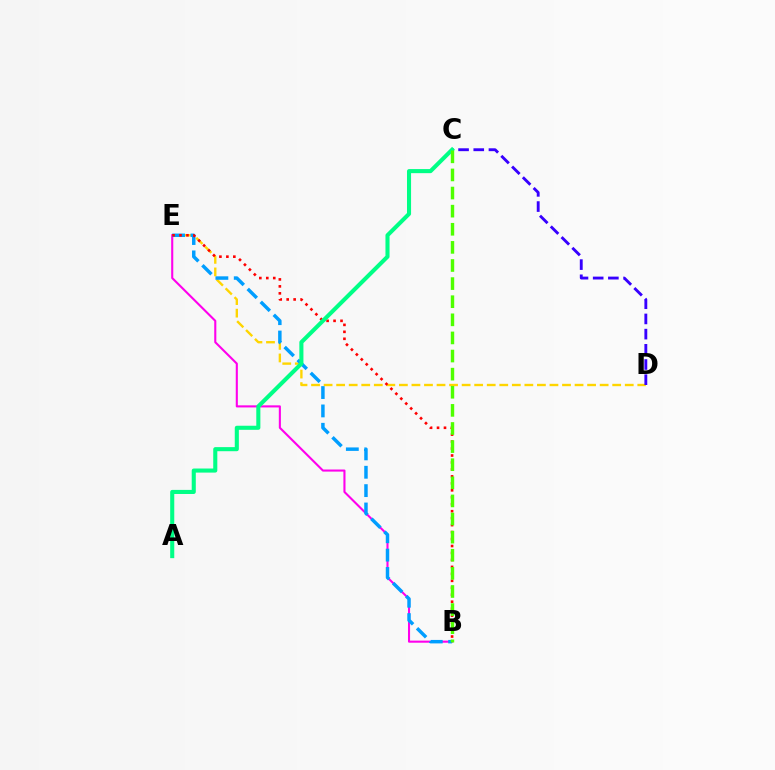{('B', 'E'): [{'color': '#ff00ed', 'line_style': 'solid', 'thickness': 1.51}, {'color': '#009eff', 'line_style': 'dashed', 'thickness': 2.49}, {'color': '#ff0000', 'line_style': 'dotted', 'thickness': 1.89}], ('D', 'E'): [{'color': '#ffd500', 'line_style': 'dashed', 'thickness': 1.7}], ('C', 'D'): [{'color': '#3700ff', 'line_style': 'dashed', 'thickness': 2.06}], ('A', 'C'): [{'color': '#00ff86', 'line_style': 'solid', 'thickness': 2.94}], ('B', 'C'): [{'color': '#4fff00', 'line_style': 'dashed', 'thickness': 2.46}]}